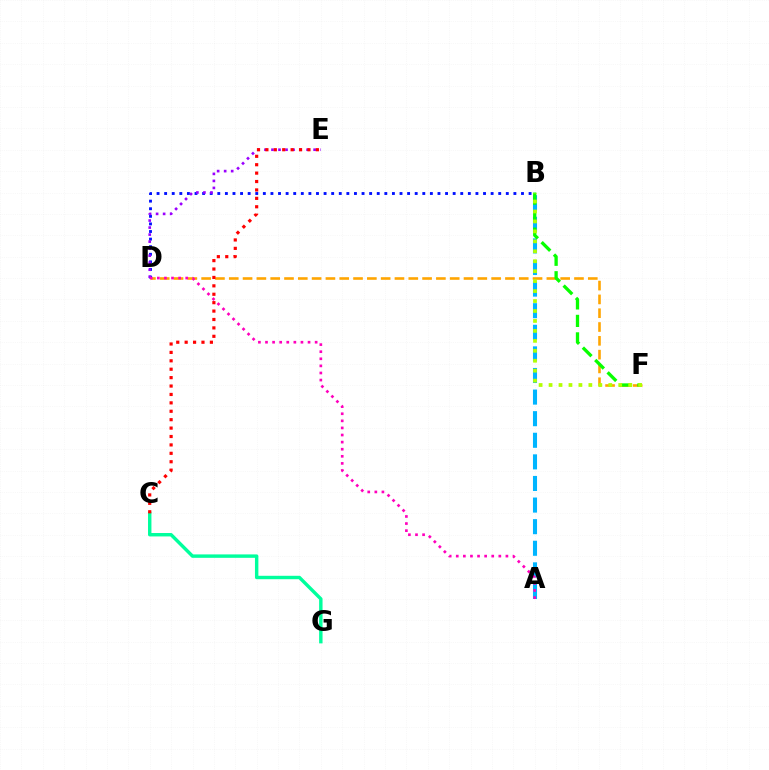{('D', 'F'): [{'color': '#ffa500', 'line_style': 'dashed', 'thickness': 1.88}], ('A', 'B'): [{'color': '#00b5ff', 'line_style': 'dashed', 'thickness': 2.93}], ('B', 'F'): [{'color': '#08ff00', 'line_style': 'dashed', 'thickness': 2.38}, {'color': '#b3ff00', 'line_style': 'dotted', 'thickness': 2.7}], ('B', 'D'): [{'color': '#0010ff', 'line_style': 'dotted', 'thickness': 2.06}], ('C', 'G'): [{'color': '#00ff9d', 'line_style': 'solid', 'thickness': 2.46}], ('D', 'E'): [{'color': '#9b00ff', 'line_style': 'dotted', 'thickness': 1.91}], ('C', 'E'): [{'color': '#ff0000', 'line_style': 'dotted', 'thickness': 2.29}], ('A', 'D'): [{'color': '#ff00bd', 'line_style': 'dotted', 'thickness': 1.93}]}